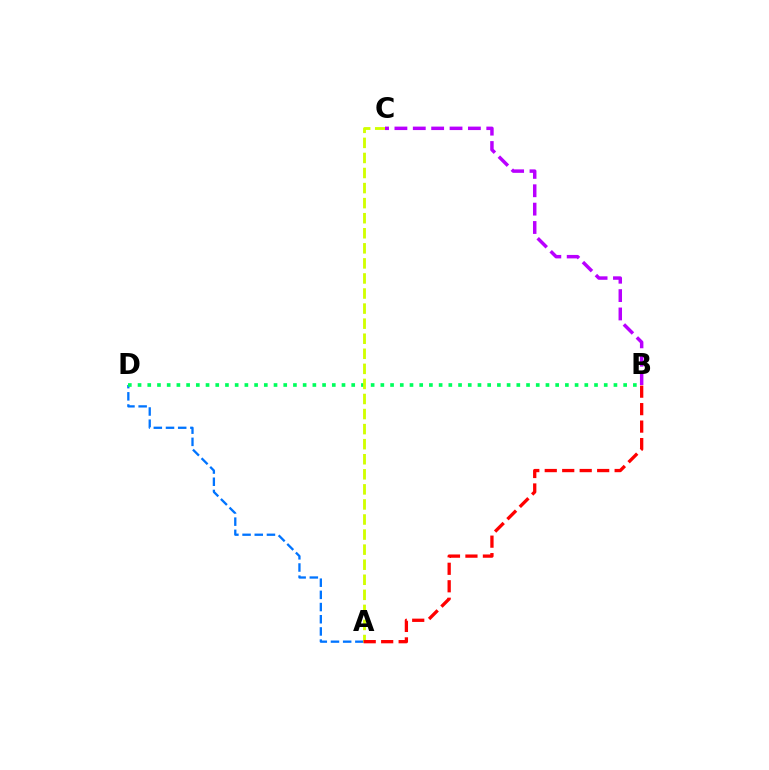{('A', 'D'): [{'color': '#0074ff', 'line_style': 'dashed', 'thickness': 1.66}], ('B', 'D'): [{'color': '#00ff5c', 'line_style': 'dotted', 'thickness': 2.64}], ('A', 'C'): [{'color': '#d1ff00', 'line_style': 'dashed', 'thickness': 2.05}], ('A', 'B'): [{'color': '#ff0000', 'line_style': 'dashed', 'thickness': 2.37}], ('B', 'C'): [{'color': '#b900ff', 'line_style': 'dashed', 'thickness': 2.5}]}